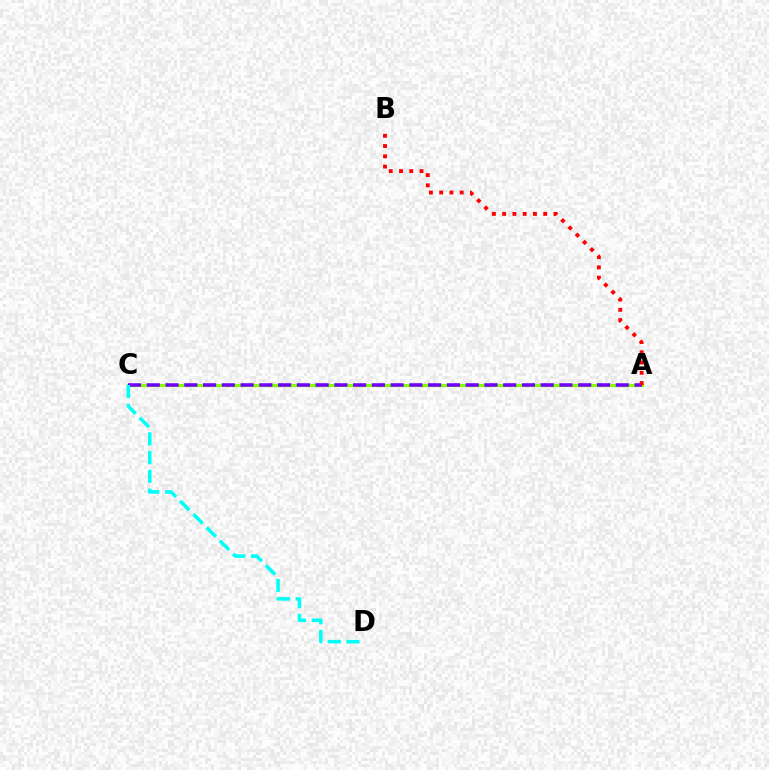{('A', 'C'): [{'color': '#84ff00', 'line_style': 'solid', 'thickness': 2.34}, {'color': '#7200ff', 'line_style': 'dashed', 'thickness': 2.55}], ('A', 'B'): [{'color': '#ff0000', 'line_style': 'dotted', 'thickness': 2.79}], ('C', 'D'): [{'color': '#00fff6', 'line_style': 'dashed', 'thickness': 2.55}]}